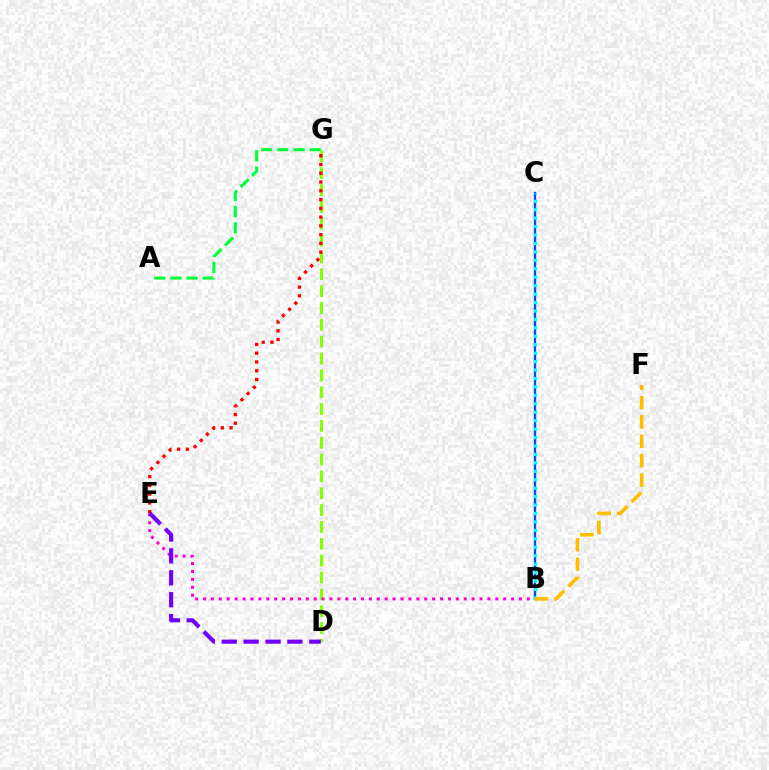{('B', 'C'): [{'color': '#004bff', 'line_style': 'solid', 'thickness': 1.68}, {'color': '#00fff6', 'line_style': 'dotted', 'thickness': 2.29}], ('D', 'G'): [{'color': '#84ff00', 'line_style': 'dashed', 'thickness': 2.29}], ('B', 'E'): [{'color': '#ff00cf', 'line_style': 'dotted', 'thickness': 2.15}], ('E', 'G'): [{'color': '#ff0000', 'line_style': 'dotted', 'thickness': 2.38}], ('A', 'G'): [{'color': '#00ff39', 'line_style': 'dashed', 'thickness': 2.2}], ('B', 'F'): [{'color': '#ffbd00', 'line_style': 'dashed', 'thickness': 2.63}], ('D', 'E'): [{'color': '#7200ff', 'line_style': 'dashed', 'thickness': 2.97}]}